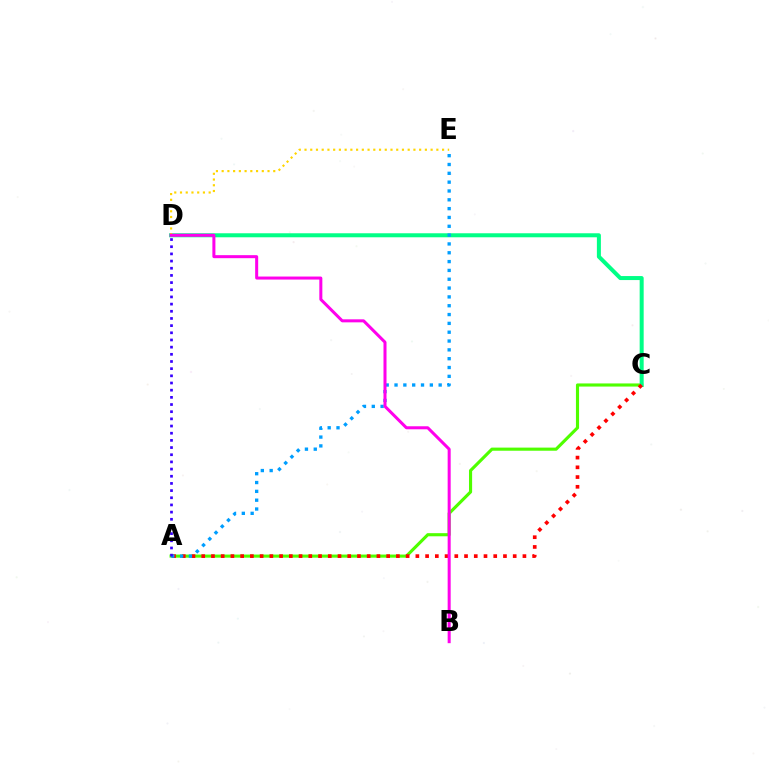{('A', 'C'): [{'color': '#4fff00', 'line_style': 'solid', 'thickness': 2.25}, {'color': '#ff0000', 'line_style': 'dotted', 'thickness': 2.64}], ('C', 'D'): [{'color': '#00ff86', 'line_style': 'solid', 'thickness': 2.89}], ('D', 'E'): [{'color': '#ffd500', 'line_style': 'dotted', 'thickness': 1.56}], ('A', 'E'): [{'color': '#009eff', 'line_style': 'dotted', 'thickness': 2.4}], ('B', 'D'): [{'color': '#ff00ed', 'line_style': 'solid', 'thickness': 2.18}], ('A', 'D'): [{'color': '#3700ff', 'line_style': 'dotted', 'thickness': 1.95}]}